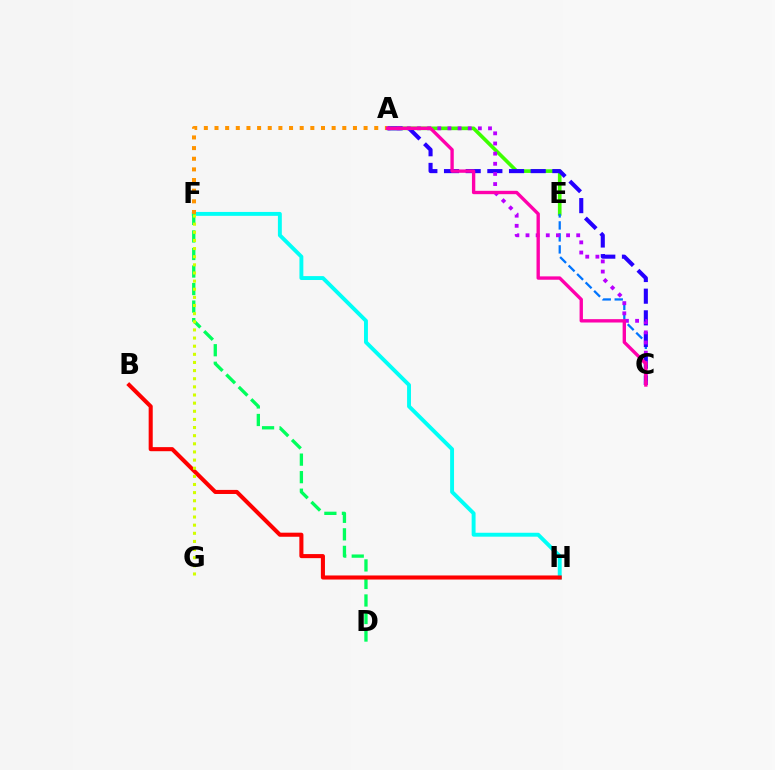{('A', 'E'): [{'color': '#3dff00', 'line_style': 'solid', 'thickness': 2.62}], ('F', 'H'): [{'color': '#00fff6', 'line_style': 'solid', 'thickness': 2.81}], ('C', 'E'): [{'color': '#0074ff', 'line_style': 'dashed', 'thickness': 1.63}], ('A', 'C'): [{'color': '#2500ff', 'line_style': 'dashed', 'thickness': 2.94}, {'color': '#b900ff', 'line_style': 'dotted', 'thickness': 2.76}, {'color': '#ff00ac', 'line_style': 'solid', 'thickness': 2.42}], ('A', 'F'): [{'color': '#ff9400', 'line_style': 'dotted', 'thickness': 2.89}], ('D', 'F'): [{'color': '#00ff5c', 'line_style': 'dashed', 'thickness': 2.38}], ('B', 'H'): [{'color': '#ff0000', 'line_style': 'solid', 'thickness': 2.93}], ('F', 'G'): [{'color': '#d1ff00', 'line_style': 'dotted', 'thickness': 2.21}]}